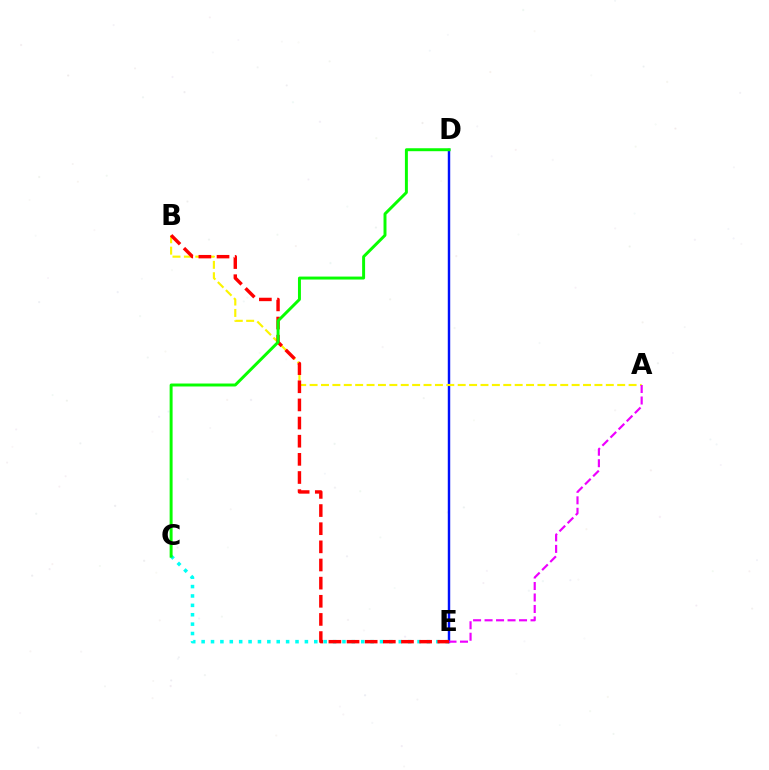{('D', 'E'): [{'color': '#0010ff', 'line_style': 'solid', 'thickness': 1.76}], ('A', 'B'): [{'color': '#fcf500', 'line_style': 'dashed', 'thickness': 1.55}], ('C', 'E'): [{'color': '#00fff6', 'line_style': 'dotted', 'thickness': 2.55}], ('B', 'E'): [{'color': '#ff0000', 'line_style': 'dashed', 'thickness': 2.47}], ('C', 'D'): [{'color': '#08ff00', 'line_style': 'solid', 'thickness': 2.13}], ('A', 'E'): [{'color': '#ee00ff', 'line_style': 'dashed', 'thickness': 1.56}]}